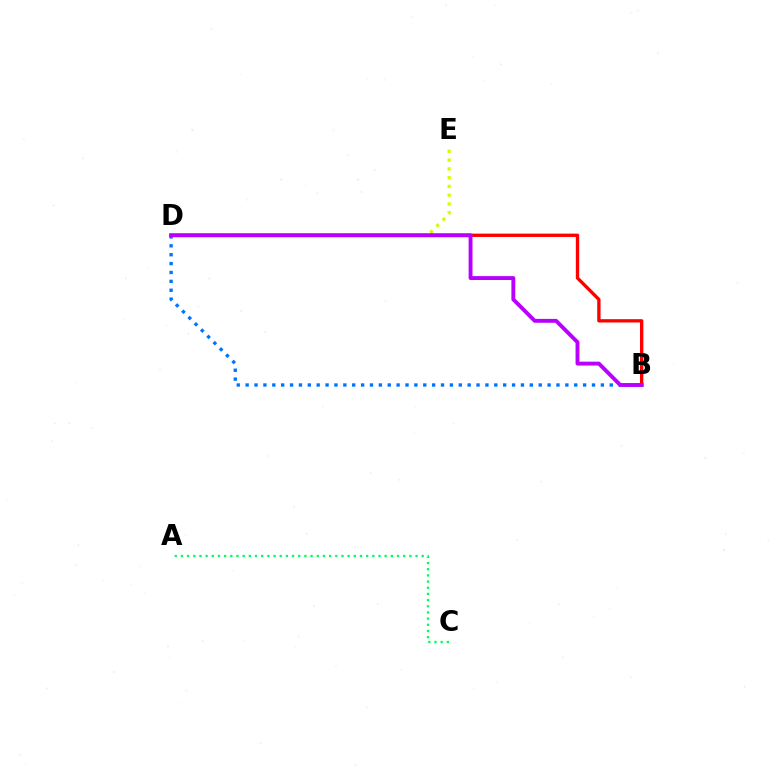{('A', 'C'): [{'color': '#00ff5c', 'line_style': 'dotted', 'thickness': 1.68}], ('D', 'E'): [{'color': '#d1ff00', 'line_style': 'dotted', 'thickness': 2.38}], ('B', 'D'): [{'color': '#0074ff', 'line_style': 'dotted', 'thickness': 2.41}, {'color': '#ff0000', 'line_style': 'solid', 'thickness': 2.4}, {'color': '#b900ff', 'line_style': 'solid', 'thickness': 2.8}]}